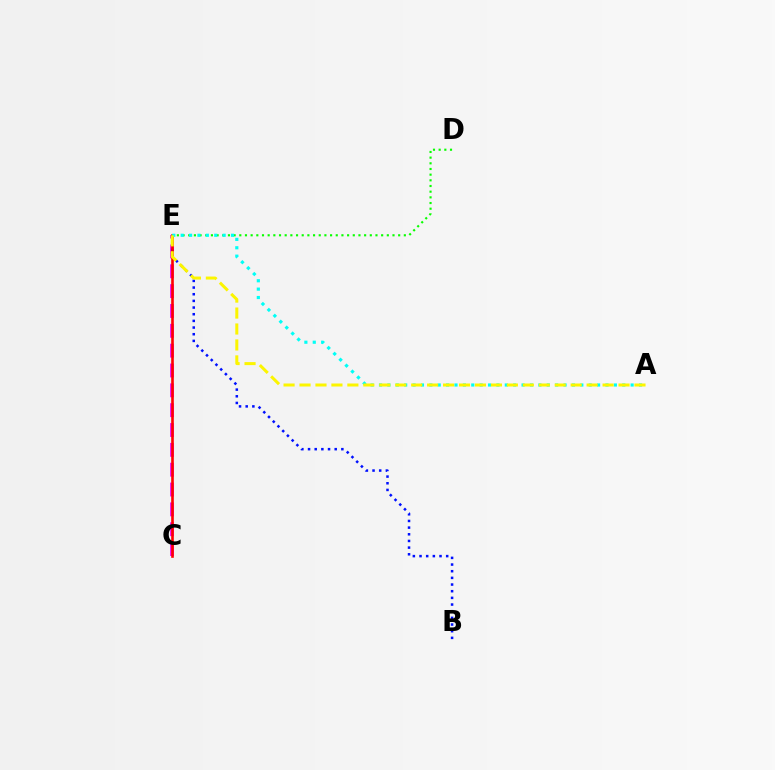{('C', 'E'): [{'color': '#ee00ff', 'line_style': 'dashed', 'thickness': 2.7}, {'color': '#ff0000', 'line_style': 'solid', 'thickness': 1.89}], ('B', 'E'): [{'color': '#0010ff', 'line_style': 'dotted', 'thickness': 1.81}], ('D', 'E'): [{'color': '#08ff00', 'line_style': 'dotted', 'thickness': 1.54}], ('A', 'E'): [{'color': '#00fff6', 'line_style': 'dotted', 'thickness': 2.28}, {'color': '#fcf500', 'line_style': 'dashed', 'thickness': 2.17}]}